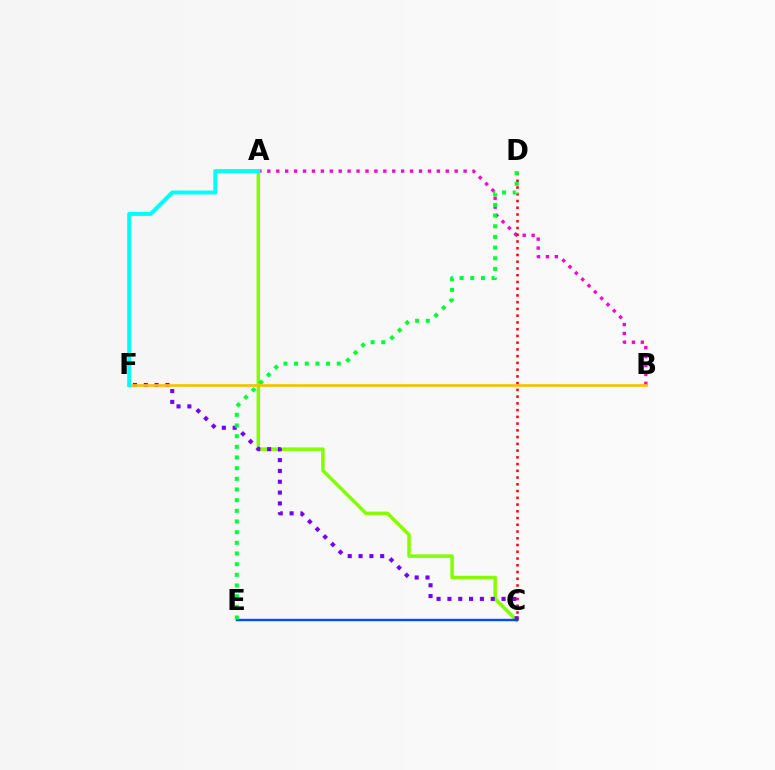{('A', 'B'): [{'color': '#ff00cf', 'line_style': 'dotted', 'thickness': 2.42}], ('C', 'D'): [{'color': '#ff0000', 'line_style': 'dotted', 'thickness': 1.83}], ('A', 'C'): [{'color': '#84ff00', 'line_style': 'solid', 'thickness': 2.54}], ('C', 'E'): [{'color': '#004bff', 'line_style': 'solid', 'thickness': 1.72}], ('C', 'F'): [{'color': '#7200ff', 'line_style': 'dotted', 'thickness': 2.94}], ('D', 'E'): [{'color': '#00ff39', 'line_style': 'dotted', 'thickness': 2.9}], ('B', 'F'): [{'color': '#ffbd00', 'line_style': 'solid', 'thickness': 1.9}], ('A', 'F'): [{'color': '#00fff6', 'line_style': 'solid', 'thickness': 2.85}]}